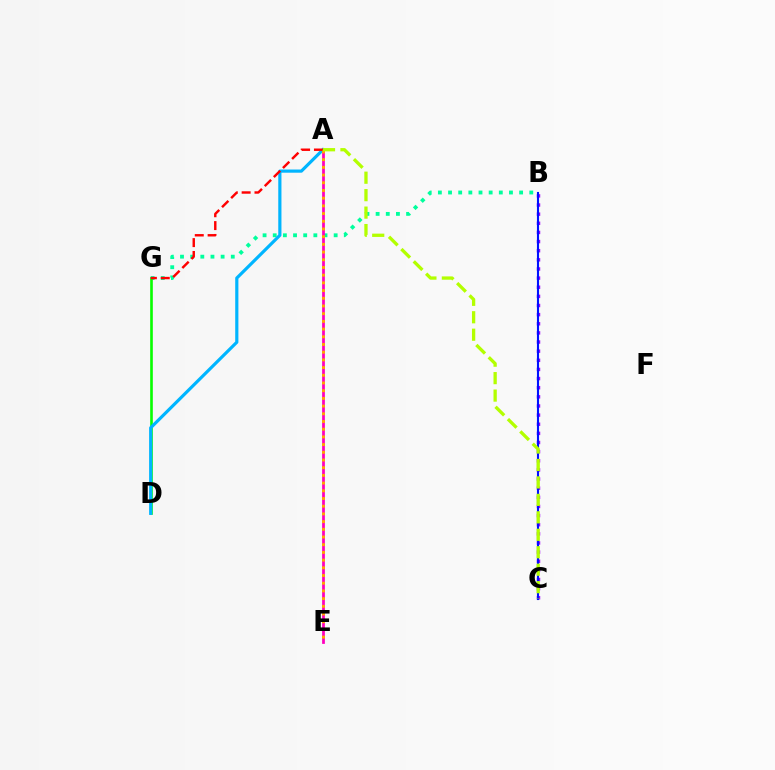{('B', 'G'): [{'color': '#00ff9d', 'line_style': 'dotted', 'thickness': 2.76}], ('B', 'C'): [{'color': '#9b00ff', 'line_style': 'dotted', 'thickness': 2.48}, {'color': '#0010ff', 'line_style': 'solid', 'thickness': 1.52}], ('D', 'G'): [{'color': '#08ff00', 'line_style': 'solid', 'thickness': 1.89}], ('A', 'E'): [{'color': '#ff00bd', 'line_style': 'solid', 'thickness': 1.99}, {'color': '#ffa500', 'line_style': 'dotted', 'thickness': 2.09}], ('A', 'D'): [{'color': '#00b5ff', 'line_style': 'solid', 'thickness': 2.29}], ('A', 'G'): [{'color': '#ff0000', 'line_style': 'dashed', 'thickness': 1.75}], ('A', 'C'): [{'color': '#b3ff00', 'line_style': 'dashed', 'thickness': 2.37}]}